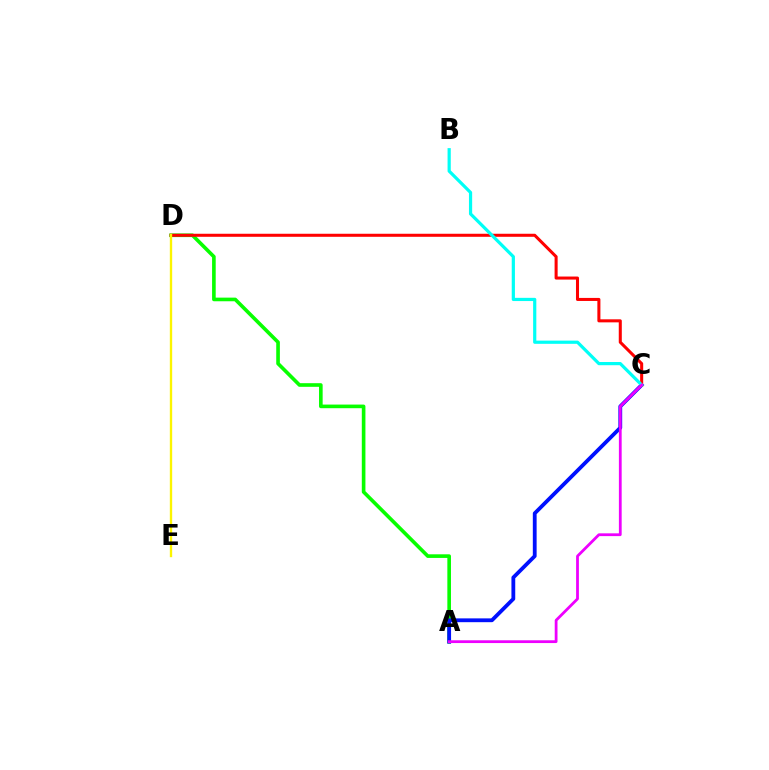{('A', 'D'): [{'color': '#08ff00', 'line_style': 'solid', 'thickness': 2.61}], ('A', 'C'): [{'color': '#0010ff', 'line_style': 'solid', 'thickness': 2.74}, {'color': '#ee00ff', 'line_style': 'solid', 'thickness': 2.0}], ('C', 'D'): [{'color': '#ff0000', 'line_style': 'solid', 'thickness': 2.19}], ('D', 'E'): [{'color': '#fcf500', 'line_style': 'solid', 'thickness': 1.69}], ('B', 'C'): [{'color': '#00fff6', 'line_style': 'solid', 'thickness': 2.31}]}